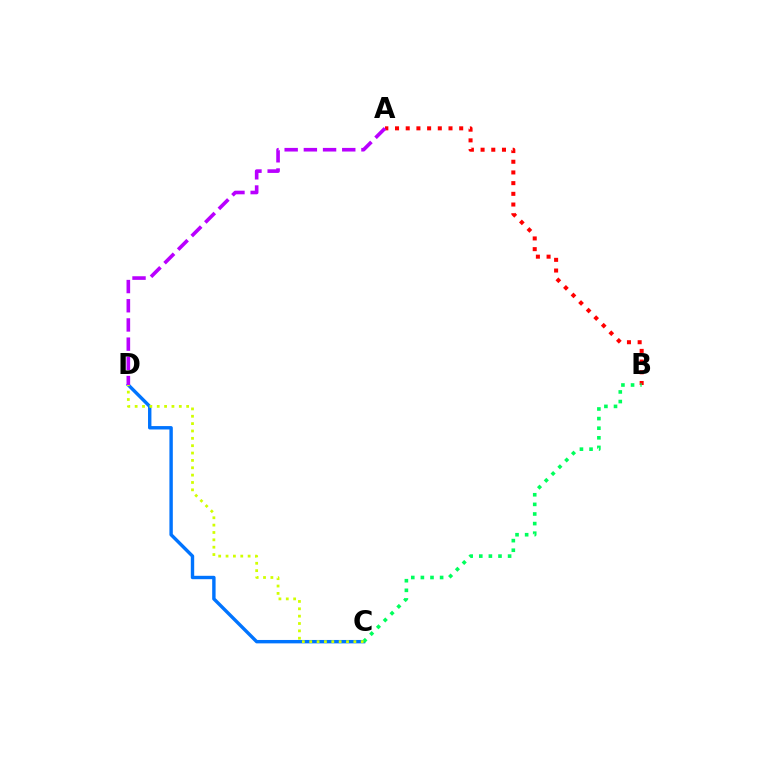{('C', 'D'): [{'color': '#0074ff', 'line_style': 'solid', 'thickness': 2.45}, {'color': '#d1ff00', 'line_style': 'dotted', 'thickness': 2.0}], ('A', 'B'): [{'color': '#ff0000', 'line_style': 'dotted', 'thickness': 2.91}], ('B', 'C'): [{'color': '#00ff5c', 'line_style': 'dotted', 'thickness': 2.61}], ('A', 'D'): [{'color': '#b900ff', 'line_style': 'dashed', 'thickness': 2.61}]}